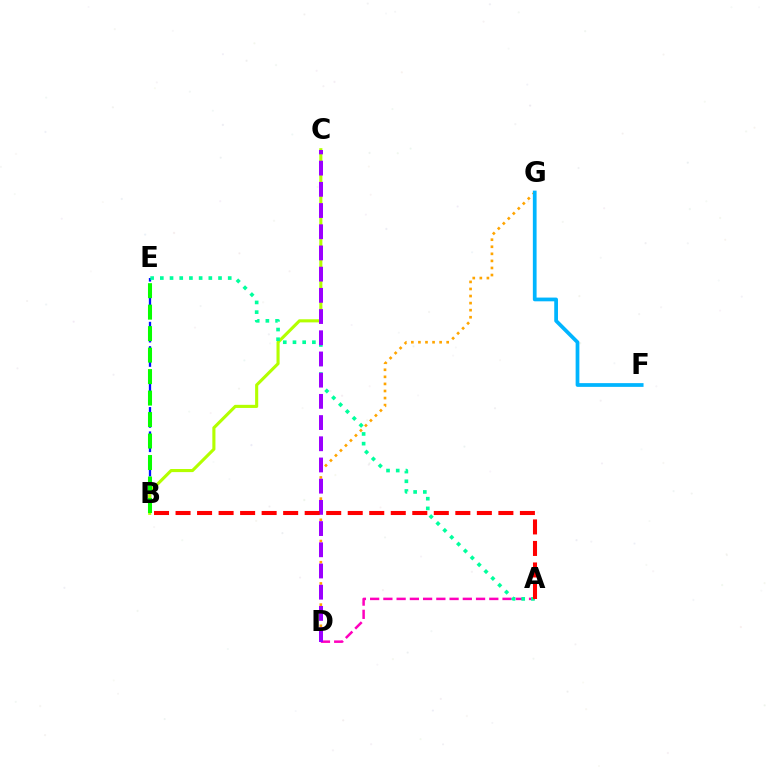{('B', 'E'): [{'color': '#0010ff', 'line_style': 'dashed', 'thickness': 1.65}, {'color': '#08ff00', 'line_style': 'dashed', 'thickness': 2.92}], ('A', 'D'): [{'color': '#ff00bd', 'line_style': 'dashed', 'thickness': 1.8}], ('B', 'C'): [{'color': '#b3ff00', 'line_style': 'solid', 'thickness': 2.23}], ('A', 'E'): [{'color': '#00ff9d', 'line_style': 'dotted', 'thickness': 2.64}], ('D', 'G'): [{'color': '#ffa500', 'line_style': 'dotted', 'thickness': 1.92}], ('F', 'G'): [{'color': '#00b5ff', 'line_style': 'solid', 'thickness': 2.69}], ('C', 'D'): [{'color': '#9b00ff', 'line_style': 'dashed', 'thickness': 2.88}], ('A', 'B'): [{'color': '#ff0000', 'line_style': 'dashed', 'thickness': 2.92}]}